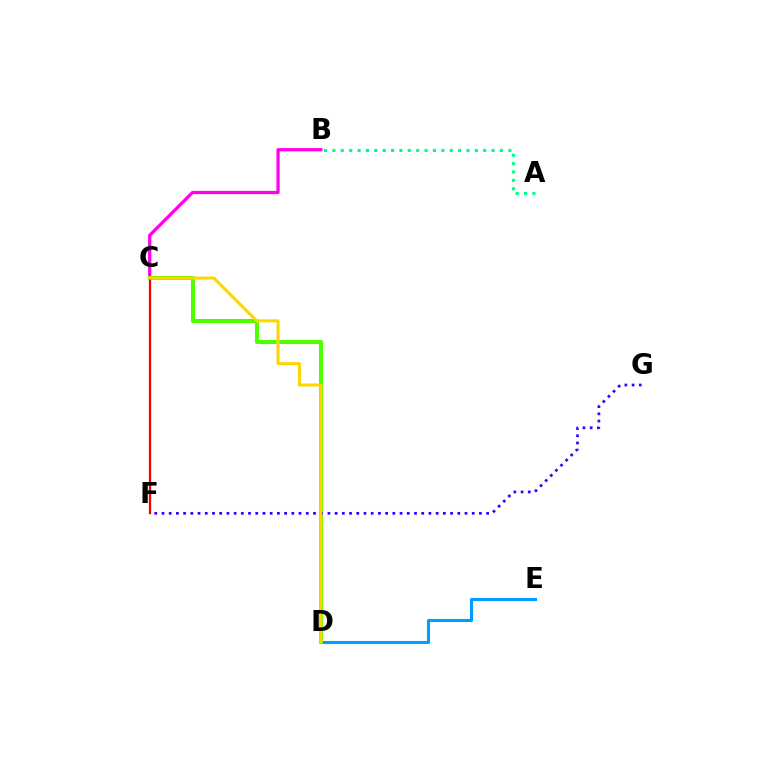{('D', 'E'): [{'color': '#009eff', 'line_style': 'solid', 'thickness': 2.23}], ('B', 'C'): [{'color': '#ff00ed', 'line_style': 'solid', 'thickness': 2.34}], ('C', 'D'): [{'color': '#4fff00', 'line_style': 'solid', 'thickness': 2.93}, {'color': '#ffd500', 'line_style': 'solid', 'thickness': 2.19}], ('C', 'F'): [{'color': '#ff0000', 'line_style': 'solid', 'thickness': 1.64}], ('F', 'G'): [{'color': '#3700ff', 'line_style': 'dotted', 'thickness': 1.96}], ('A', 'B'): [{'color': '#00ff86', 'line_style': 'dotted', 'thickness': 2.28}]}